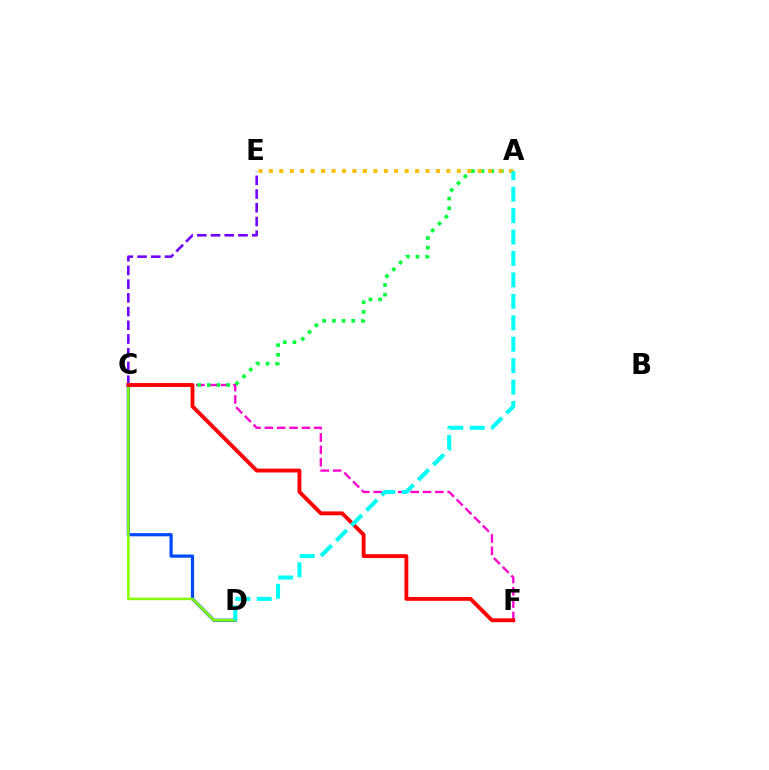{('C', 'D'): [{'color': '#004bff', 'line_style': 'solid', 'thickness': 2.32}, {'color': '#84ff00', 'line_style': 'solid', 'thickness': 1.83}], ('C', 'F'): [{'color': '#ff00cf', 'line_style': 'dashed', 'thickness': 1.68}, {'color': '#ff0000', 'line_style': 'solid', 'thickness': 2.78}], ('A', 'C'): [{'color': '#00ff39', 'line_style': 'dotted', 'thickness': 2.62}], ('C', 'E'): [{'color': '#7200ff', 'line_style': 'dashed', 'thickness': 1.86}], ('A', 'E'): [{'color': '#ffbd00', 'line_style': 'dotted', 'thickness': 2.84}], ('A', 'D'): [{'color': '#00fff6', 'line_style': 'dashed', 'thickness': 2.91}]}